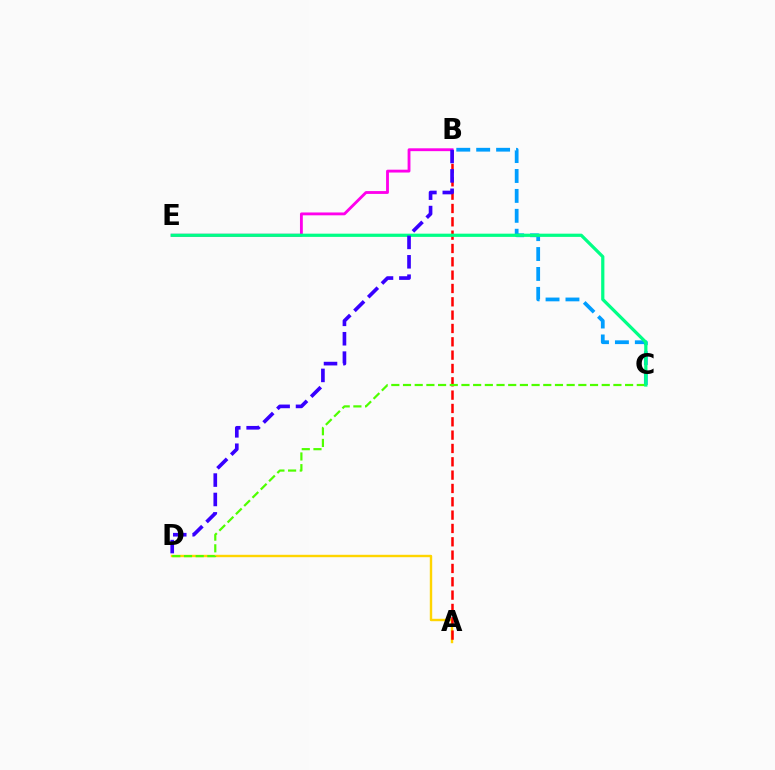{('A', 'D'): [{'color': '#ffd500', 'line_style': 'solid', 'thickness': 1.73}], ('A', 'B'): [{'color': '#ff0000', 'line_style': 'dashed', 'thickness': 1.81}], ('B', 'C'): [{'color': '#009eff', 'line_style': 'dashed', 'thickness': 2.71}], ('C', 'D'): [{'color': '#4fff00', 'line_style': 'dashed', 'thickness': 1.59}], ('B', 'E'): [{'color': '#ff00ed', 'line_style': 'solid', 'thickness': 2.05}], ('C', 'E'): [{'color': '#00ff86', 'line_style': 'solid', 'thickness': 2.32}], ('B', 'D'): [{'color': '#3700ff', 'line_style': 'dashed', 'thickness': 2.64}]}